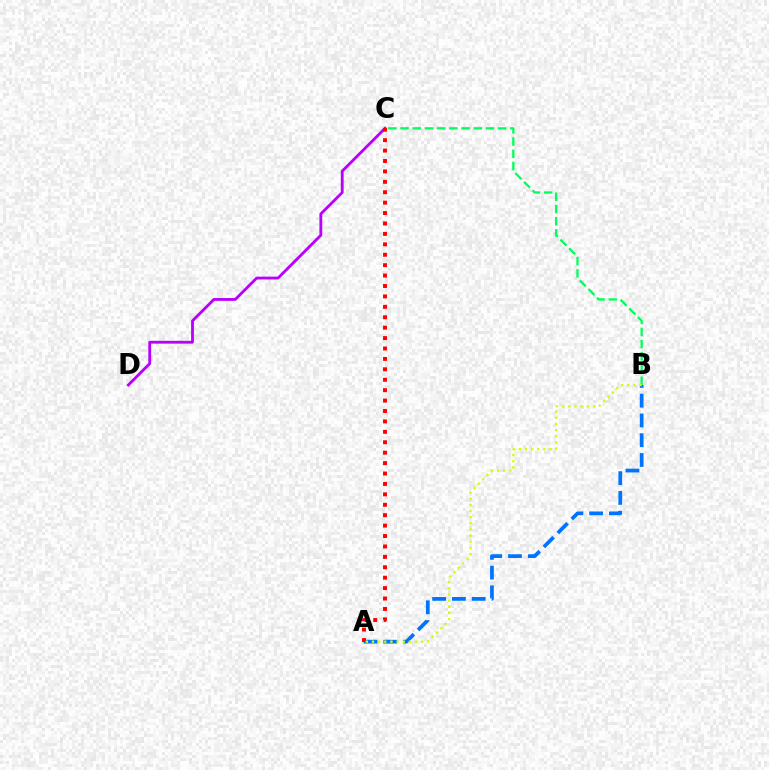{('A', 'B'): [{'color': '#0074ff', 'line_style': 'dashed', 'thickness': 2.69}, {'color': '#d1ff00', 'line_style': 'dotted', 'thickness': 1.67}], ('C', 'D'): [{'color': '#b900ff', 'line_style': 'solid', 'thickness': 2.04}], ('B', 'C'): [{'color': '#00ff5c', 'line_style': 'dashed', 'thickness': 1.66}], ('A', 'C'): [{'color': '#ff0000', 'line_style': 'dotted', 'thickness': 2.83}]}